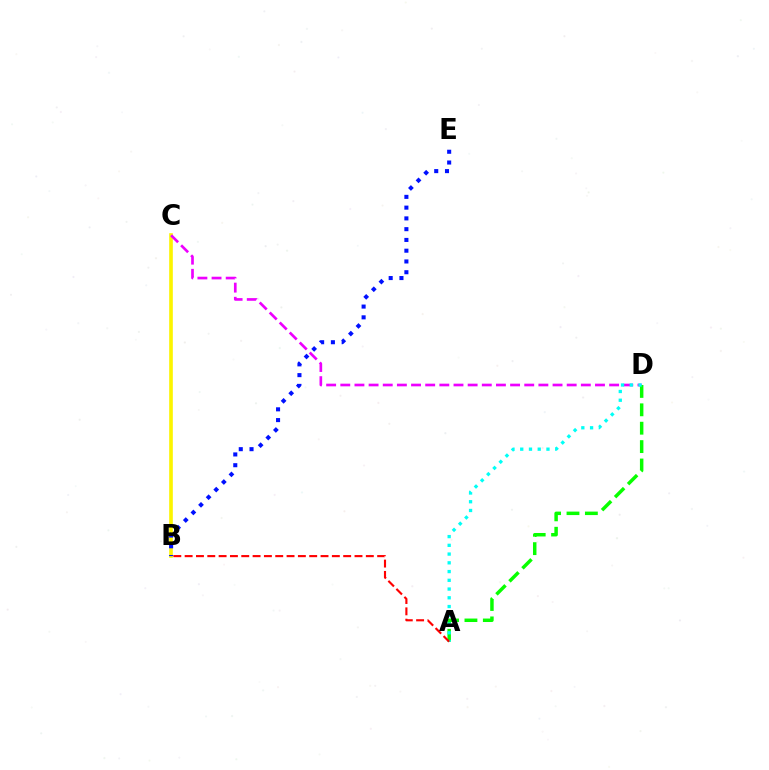{('B', 'C'): [{'color': '#fcf500', 'line_style': 'solid', 'thickness': 2.62}], ('B', 'E'): [{'color': '#0010ff', 'line_style': 'dotted', 'thickness': 2.93}], ('C', 'D'): [{'color': '#ee00ff', 'line_style': 'dashed', 'thickness': 1.92}], ('A', 'D'): [{'color': '#08ff00', 'line_style': 'dashed', 'thickness': 2.5}, {'color': '#00fff6', 'line_style': 'dotted', 'thickness': 2.38}], ('A', 'B'): [{'color': '#ff0000', 'line_style': 'dashed', 'thickness': 1.54}]}